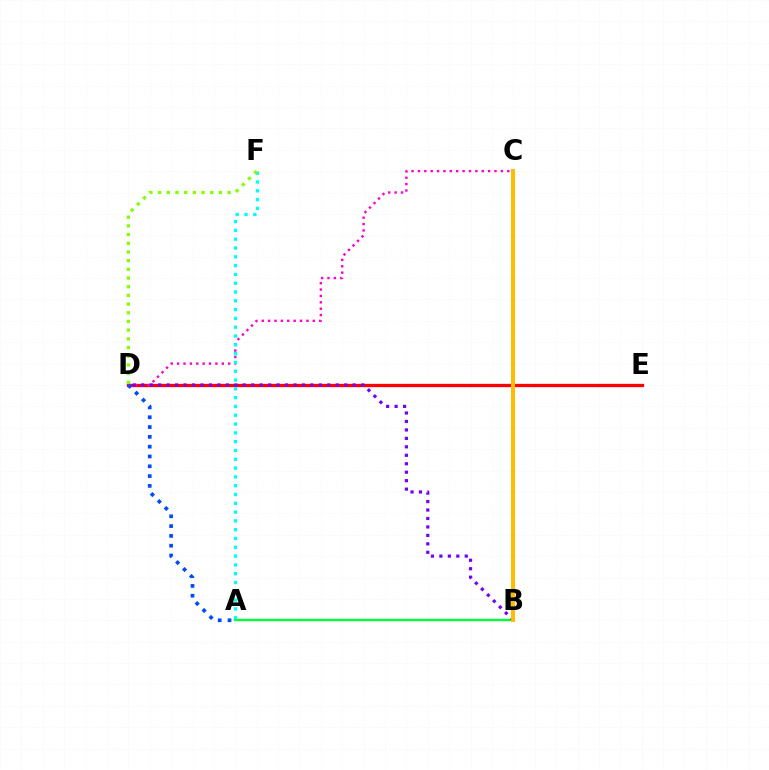{('D', 'E'): [{'color': '#ff0000', 'line_style': 'solid', 'thickness': 2.37}], ('C', 'D'): [{'color': '#ff00cf', 'line_style': 'dotted', 'thickness': 1.73}], ('A', 'F'): [{'color': '#00fff6', 'line_style': 'dotted', 'thickness': 2.39}], ('D', 'F'): [{'color': '#84ff00', 'line_style': 'dotted', 'thickness': 2.36}], ('A', 'D'): [{'color': '#004bff', 'line_style': 'dotted', 'thickness': 2.67}], ('A', 'B'): [{'color': '#00ff39', 'line_style': 'solid', 'thickness': 1.69}], ('B', 'D'): [{'color': '#7200ff', 'line_style': 'dotted', 'thickness': 2.3}], ('B', 'C'): [{'color': '#ffbd00', 'line_style': 'solid', 'thickness': 2.86}]}